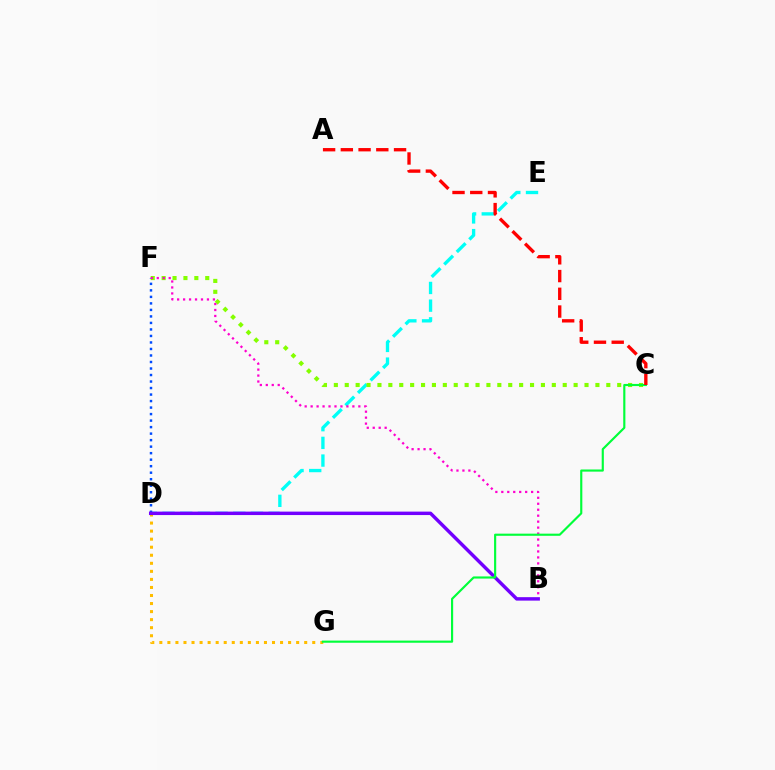{('D', 'E'): [{'color': '#00fff6', 'line_style': 'dashed', 'thickness': 2.4}], ('D', 'G'): [{'color': '#ffbd00', 'line_style': 'dotted', 'thickness': 2.19}], ('D', 'F'): [{'color': '#004bff', 'line_style': 'dotted', 'thickness': 1.77}], ('C', 'F'): [{'color': '#84ff00', 'line_style': 'dotted', 'thickness': 2.96}], ('B', 'F'): [{'color': '#ff00cf', 'line_style': 'dotted', 'thickness': 1.62}], ('B', 'D'): [{'color': '#7200ff', 'line_style': 'solid', 'thickness': 2.48}], ('C', 'G'): [{'color': '#00ff39', 'line_style': 'solid', 'thickness': 1.55}], ('A', 'C'): [{'color': '#ff0000', 'line_style': 'dashed', 'thickness': 2.41}]}